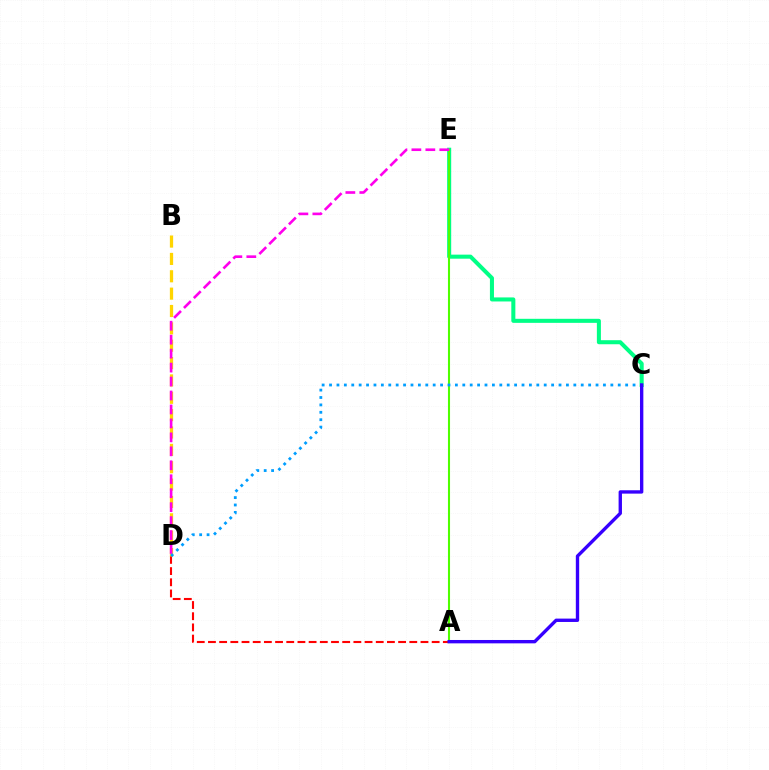{('C', 'E'): [{'color': '#00ff86', 'line_style': 'solid', 'thickness': 2.91}], ('A', 'D'): [{'color': '#ff0000', 'line_style': 'dashed', 'thickness': 1.52}], ('B', 'D'): [{'color': '#ffd500', 'line_style': 'dashed', 'thickness': 2.36}], ('A', 'E'): [{'color': '#4fff00', 'line_style': 'solid', 'thickness': 1.5}], ('D', 'E'): [{'color': '#ff00ed', 'line_style': 'dashed', 'thickness': 1.9}], ('C', 'D'): [{'color': '#009eff', 'line_style': 'dotted', 'thickness': 2.01}], ('A', 'C'): [{'color': '#3700ff', 'line_style': 'solid', 'thickness': 2.42}]}